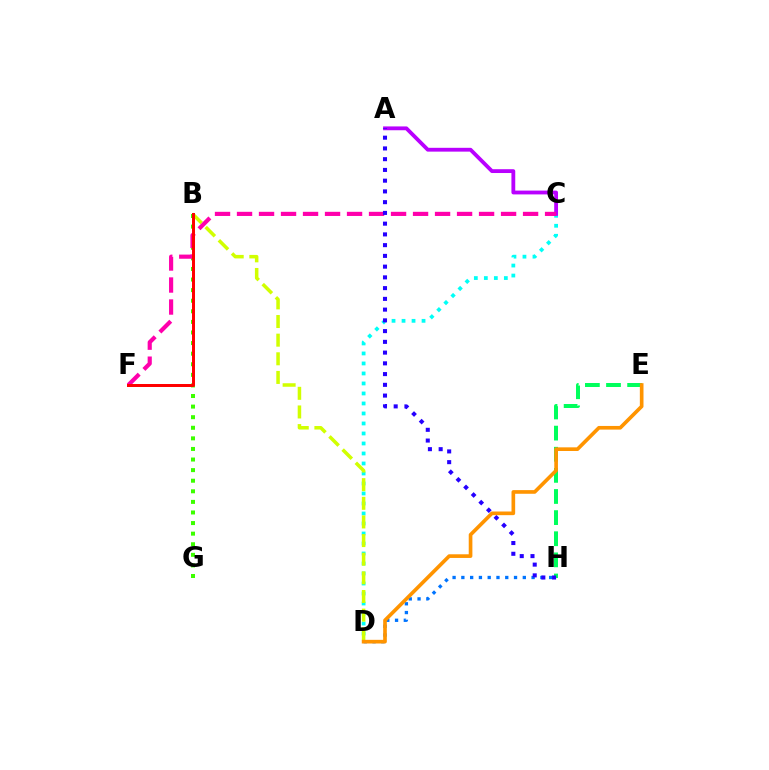{('C', 'D'): [{'color': '#00fff6', 'line_style': 'dotted', 'thickness': 2.72}], ('A', 'C'): [{'color': '#b900ff', 'line_style': 'solid', 'thickness': 2.75}], ('B', 'D'): [{'color': '#d1ff00', 'line_style': 'dashed', 'thickness': 2.53}], ('B', 'G'): [{'color': '#3dff00', 'line_style': 'dotted', 'thickness': 2.88}], ('D', 'H'): [{'color': '#0074ff', 'line_style': 'dotted', 'thickness': 2.39}], ('E', 'H'): [{'color': '#00ff5c', 'line_style': 'dashed', 'thickness': 2.87}], ('C', 'F'): [{'color': '#ff00ac', 'line_style': 'dashed', 'thickness': 2.99}], ('B', 'F'): [{'color': '#ff0000', 'line_style': 'solid', 'thickness': 2.15}], ('A', 'H'): [{'color': '#2500ff', 'line_style': 'dotted', 'thickness': 2.92}], ('D', 'E'): [{'color': '#ff9400', 'line_style': 'solid', 'thickness': 2.63}]}